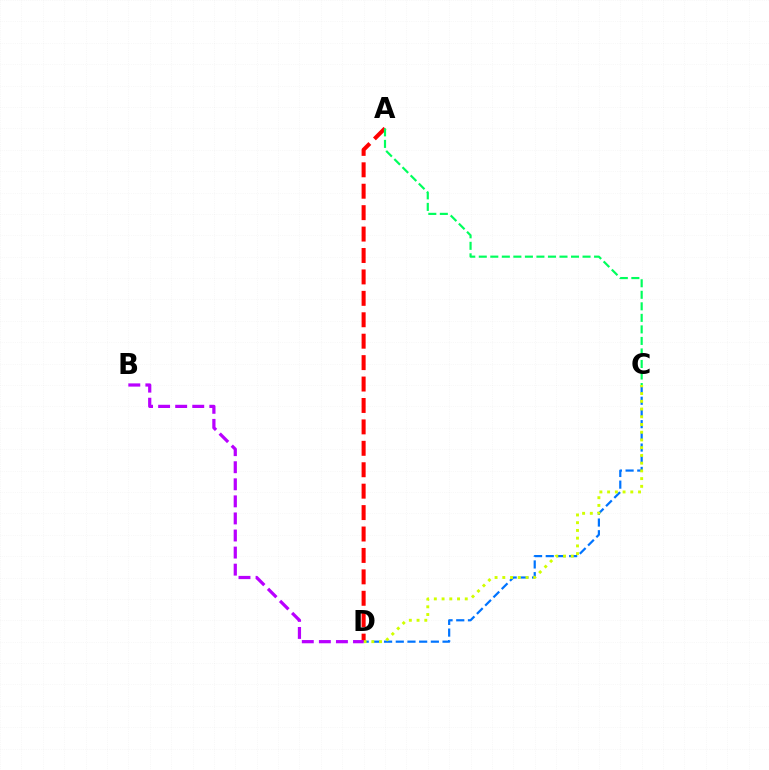{('C', 'D'): [{'color': '#0074ff', 'line_style': 'dashed', 'thickness': 1.59}, {'color': '#d1ff00', 'line_style': 'dotted', 'thickness': 2.1}], ('A', 'D'): [{'color': '#ff0000', 'line_style': 'dashed', 'thickness': 2.91}], ('A', 'C'): [{'color': '#00ff5c', 'line_style': 'dashed', 'thickness': 1.57}], ('B', 'D'): [{'color': '#b900ff', 'line_style': 'dashed', 'thickness': 2.32}]}